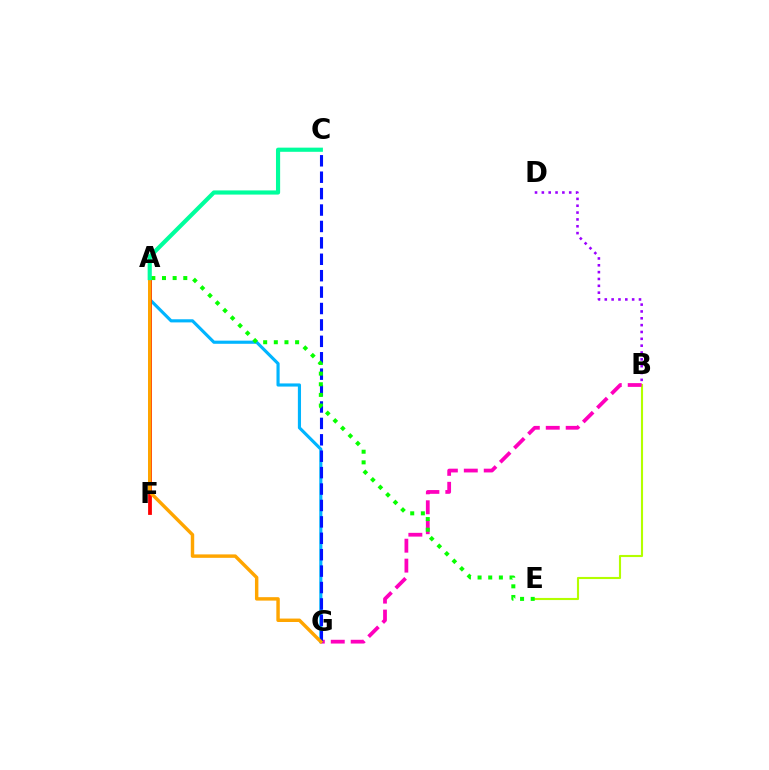{('A', 'G'): [{'color': '#00b5ff', 'line_style': 'solid', 'thickness': 2.26}, {'color': '#ffa500', 'line_style': 'solid', 'thickness': 2.48}], ('A', 'F'): [{'color': '#ff0000', 'line_style': 'solid', 'thickness': 2.73}], ('B', 'E'): [{'color': '#b3ff00', 'line_style': 'solid', 'thickness': 1.53}], ('B', 'G'): [{'color': '#ff00bd', 'line_style': 'dashed', 'thickness': 2.71}], ('B', 'D'): [{'color': '#9b00ff', 'line_style': 'dotted', 'thickness': 1.86}], ('C', 'G'): [{'color': '#0010ff', 'line_style': 'dashed', 'thickness': 2.23}], ('A', 'E'): [{'color': '#08ff00', 'line_style': 'dotted', 'thickness': 2.89}], ('A', 'C'): [{'color': '#00ff9d', 'line_style': 'solid', 'thickness': 2.99}]}